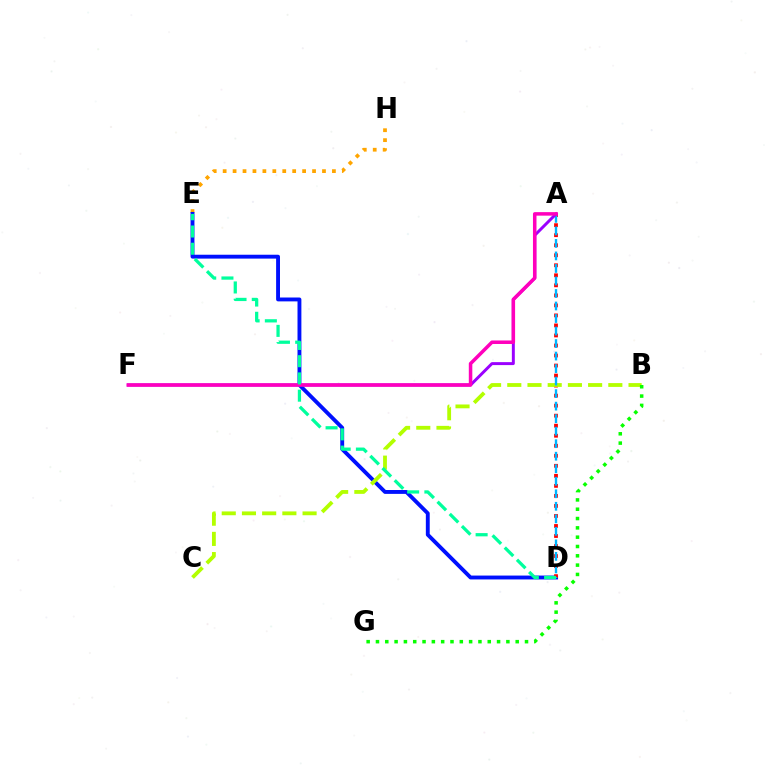{('E', 'H'): [{'color': '#ffa500', 'line_style': 'dotted', 'thickness': 2.7}], ('D', 'E'): [{'color': '#0010ff', 'line_style': 'solid', 'thickness': 2.79}, {'color': '#00ff9d', 'line_style': 'dashed', 'thickness': 2.34}], ('A', 'D'): [{'color': '#ff0000', 'line_style': 'dotted', 'thickness': 2.72}, {'color': '#00b5ff', 'line_style': 'dashed', 'thickness': 1.7}], ('B', 'C'): [{'color': '#b3ff00', 'line_style': 'dashed', 'thickness': 2.75}], ('A', 'F'): [{'color': '#9b00ff', 'line_style': 'solid', 'thickness': 2.13}, {'color': '#ff00bd', 'line_style': 'solid', 'thickness': 2.53}], ('B', 'G'): [{'color': '#08ff00', 'line_style': 'dotted', 'thickness': 2.53}]}